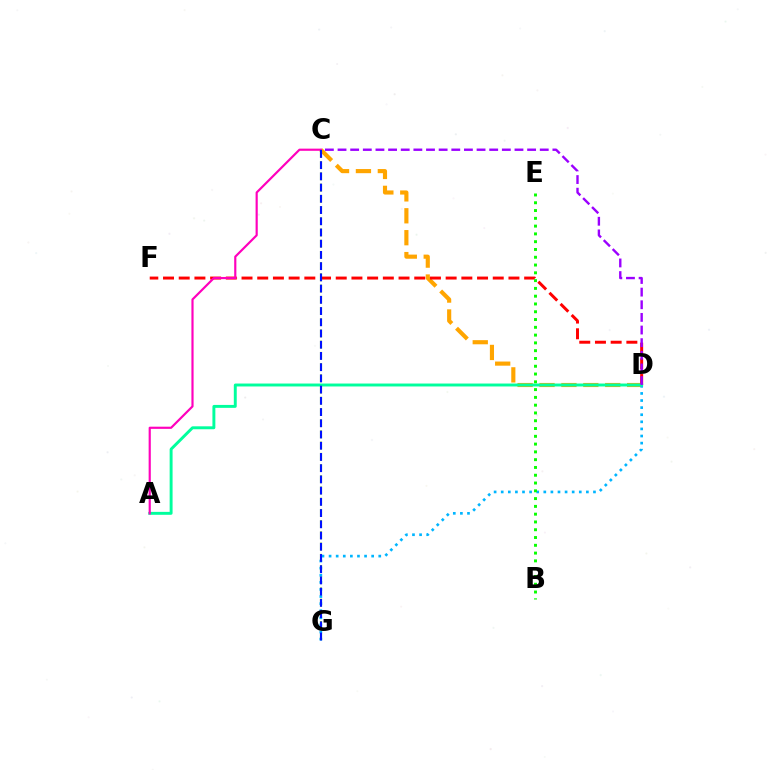{('C', 'D'): [{'color': '#ffa500', 'line_style': 'dashed', 'thickness': 2.98}, {'color': '#9b00ff', 'line_style': 'dashed', 'thickness': 1.72}], ('C', 'G'): [{'color': '#b3ff00', 'line_style': 'dashed', 'thickness': 1.52}, {'color': '#0010ff', 'line_style': 'dashed', 'thickness': 1.52}], ('D', 'F'): [{'color': '#ff0000', 'line_style': 'dashed', 'thickness': 2.13}], ('D', 'G'): [{'color': '#00b5ff', 'line_style': 'dotted', 'thickness': 1.93}], ('A', 'D'): [{'color': '#00ff9d', 'line_style': 'solid', 'thickness': 2.11}], ('B', 'E'): [{'color': '#08ff00', 'line_style': 'dotted', 'thickness': 2.12}], ('A', 'C'): [{'color': '#ff00bd', 'line_style': 'solid', 'thickness': 1.56}]}